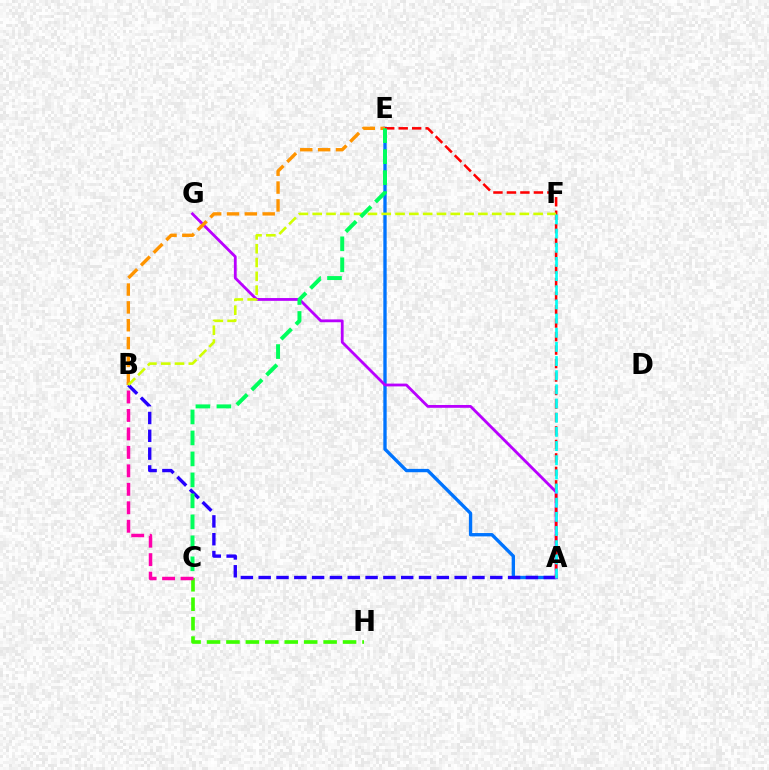{('A', 'E'): [{'color': '#0074ff', 'line_style': 'solid', 'thickness': 2.41}, {'color': '#ff0000', 'line_style': 'dashed', 'thickness': 1.83}], ('C', 'H'): [{'color': '#3dff00', 'line_style': 'dashed', 'thickness': 2.64}], ('A', 'B'): [{'color': '#2500ff', 'line_style': 'dashed', 'thickness': 2.42}], ('A', 'G'): [{'color': '#b900ff', 'line_style': 'solid', 'thickness': 2.02}], ('B', 'E'): [{'color': '#ff9400', 'line_style': 'dashed', 'thickness': 2.42}], ('B', 'F'): [{'color': '#d1ff00', 'line_style': 'dashed', 'thickness': 1.88}], ('A', 'F'): [{'color': '#00fff6', 'line_style': 'dashed', 'thickness': 1.92}], ('C', 'E'): [{'color': '#00ff5c', 'line_style': 'dashed', 'thickness': 2.85}], ('B', 'C'): [{'color': '#ff00ac', 'line_style': 'dashed', 'thickness': 2.51}]}